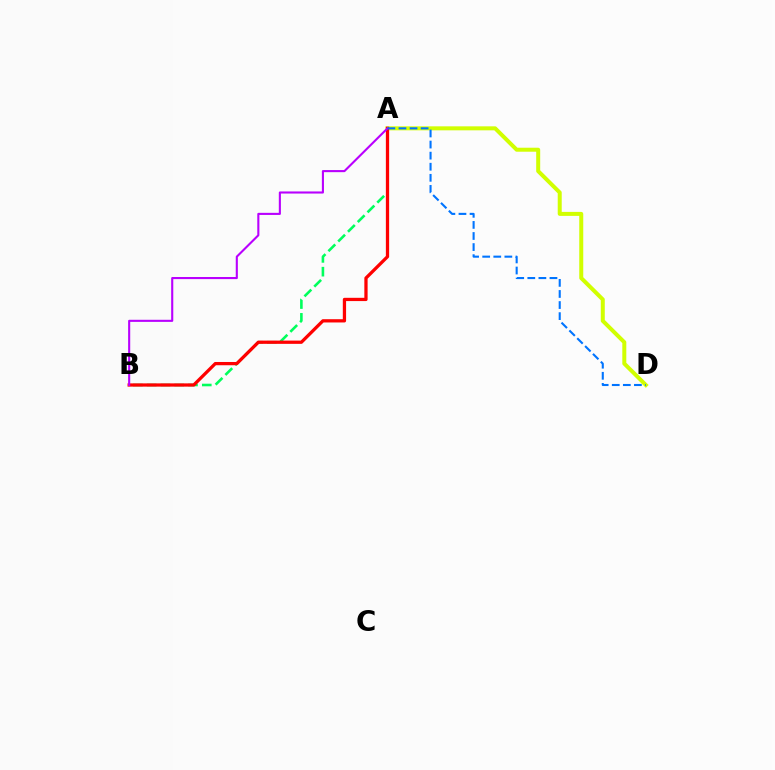{('A', 'D'): [{'color': '#d1ff00', 'line_style': 'solid', 'thickness': 2.88}, {'color': '#0074ff', 'line_style': 'dashed', 'thickness': 1.51}], ('A', 'B'): [{'color': '#00ff5c', 'line_style': 'dashed', 'thickness': 1.87}, {'color': '#ff0000', 'line_style': 'solid', 'thickness': 2.35}, {'color': '#b900ff', 'line_style': 'solid', 'thickness': 1.51}]}